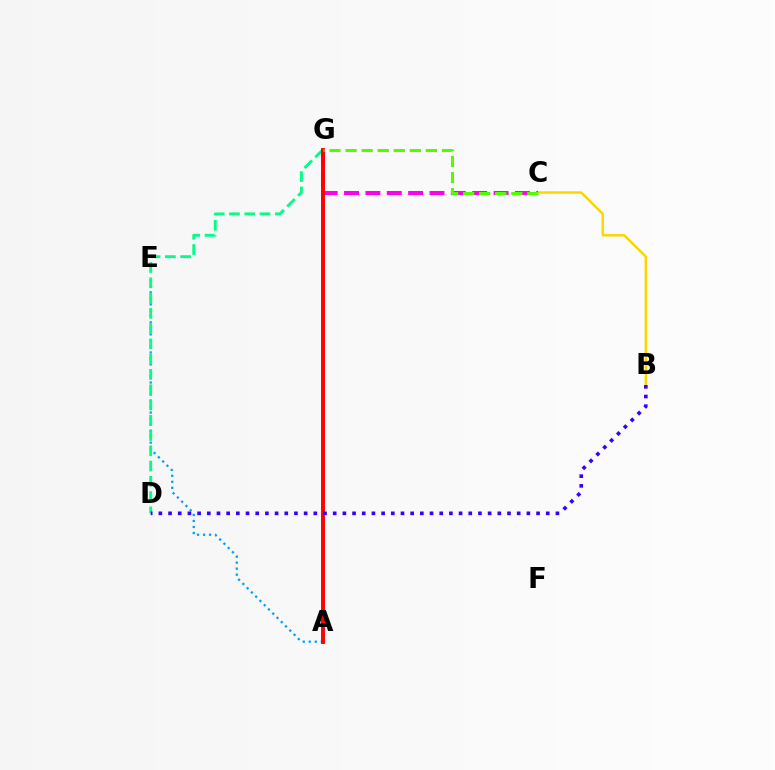{('A', 'E'): [{'color': '#009eff', 'line_style': 'dotted', 'thickness': 1.63}], ('D', 'G'): [{'color': '#00ff86', 'line_style': 'dashed', 'thickness': 2.07}], ('B', 'C'): [{'color': '#ffd500', 'line_style': 'solid', 'thickness': 1.76}], ('C', 'G'): [{'color': '#ff00ed', 'line_style': 'dashed', 'thickness': 2.9}, {'color': '#4fff00', 'line_style': 'dashed', 'thickness': 2.18}], ('A', 'G'): [{'color': '#ff0000', 'line_style': 'solid', 'thickness': 2.82}], ('B', 'D'): [{'color': '#3700ff', 'line_style': 'dotted', 'thickness': 2.63}]}